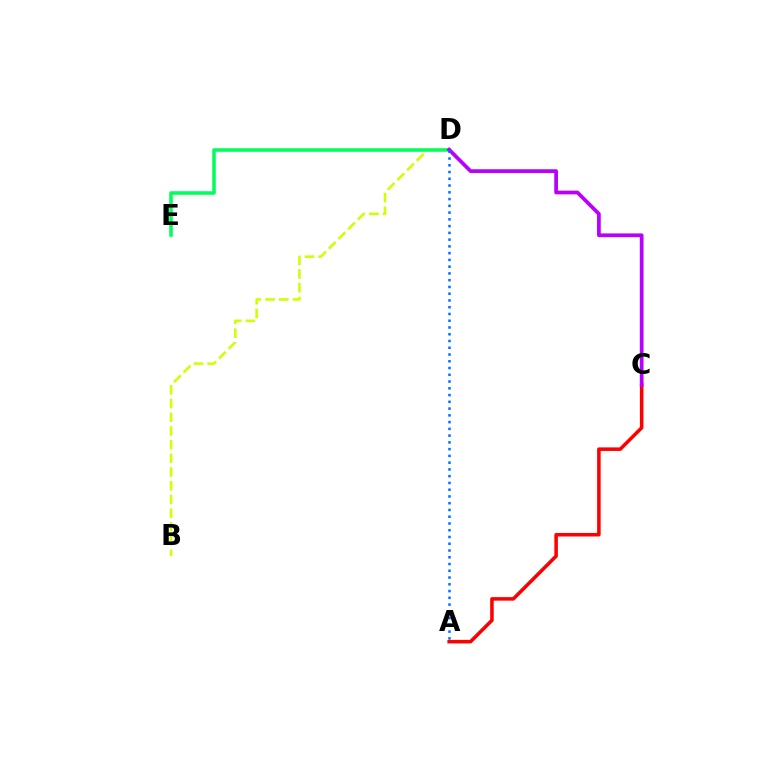{('A', 'C'): [{'color': '#ff0000', 'line_style': 'solid', 'thickness': 2.54}], ('B', 'D'): [{'color': '#d1ff00', 'line_style': 'dashed', 'thickness': 1.86}], ('D', 'E'): [{'color': '#00ff5c', 'line_style': 'solid', 'thickness': 2.55}], ('C', 'D'): [{'color': '#b900ff', 'line_style': 'solid', 'thickness': 2.69}], ('A', 'D'): [{'color': '#0074ff', 'line_style': 'dotted', 'thickness': 1.84}]}